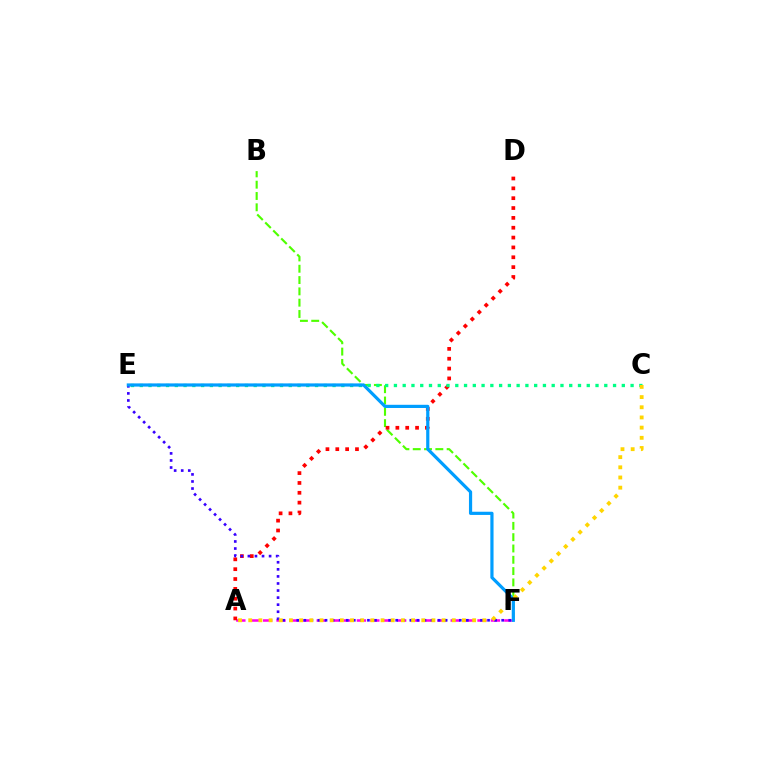{('B', 'F'): [{'color': '#4fff00', 'line_style': 'dashed', 'thickness': 1.54}], ('A', 'F'): [{'color': '#ff00ed', 'line_style': 'dashed', 'thickness': 1.82}], ('A', 'D'): [{'color': '#ff0000', 'line_style': 'dotted', 'thickness': 2.68}], ('E', 'F'): [{'color': '#3700ff', 'line_style': 'dotted', 'thickness': 1.92}, {'color': '#009eff', 'line_style': 'solid', 'thickness': 2.3}], ('C', 'E'): [{'color': '#00ff86', 'line_style': 'dotted', 'thickness': 2.38}], ('A', 'C'): [{'color': '#ffd500', 'line_style': 'dotted', 'thickness': 2.77}]}